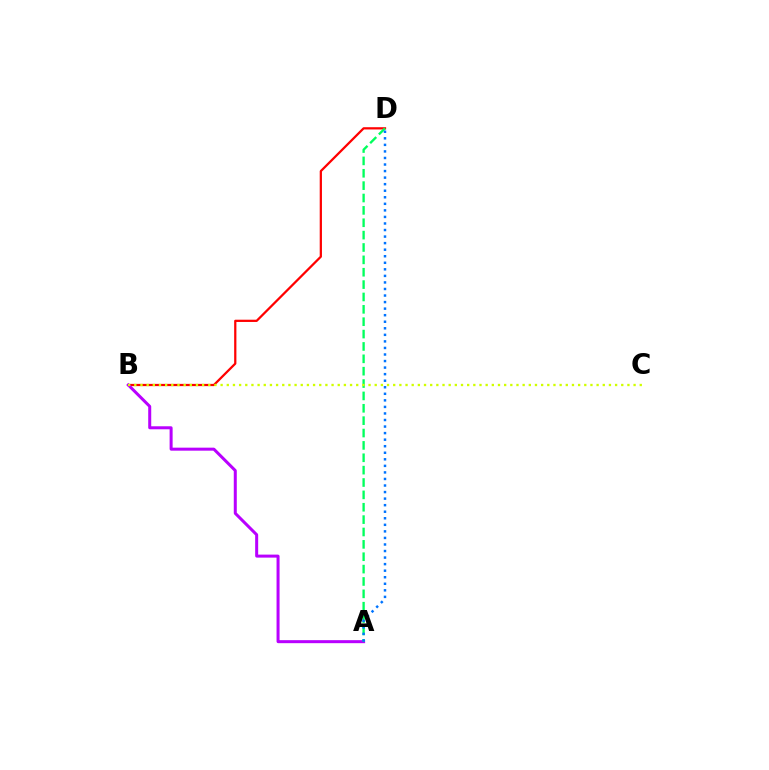{('B', 'D'): [{'color': '#ff0000', 'line_style': 'solid', 'thickness': 1.62}], ('A', 'B'): [{'color': '#b900ff', 'line_style': 'solid', 'thickness': 2.17}], ('A', 'D'): [{'color': '#00ff5c', 'line_style': 'dashed', 'thickness': 1.68}, {'color': '#0074ff', 'line_style': 'dotted', 'thickness': 1.78}], ('B', 'C'): [{'color': '#d1ff00', 'line_style': 'dotted', 'thickness': 1.67}]}